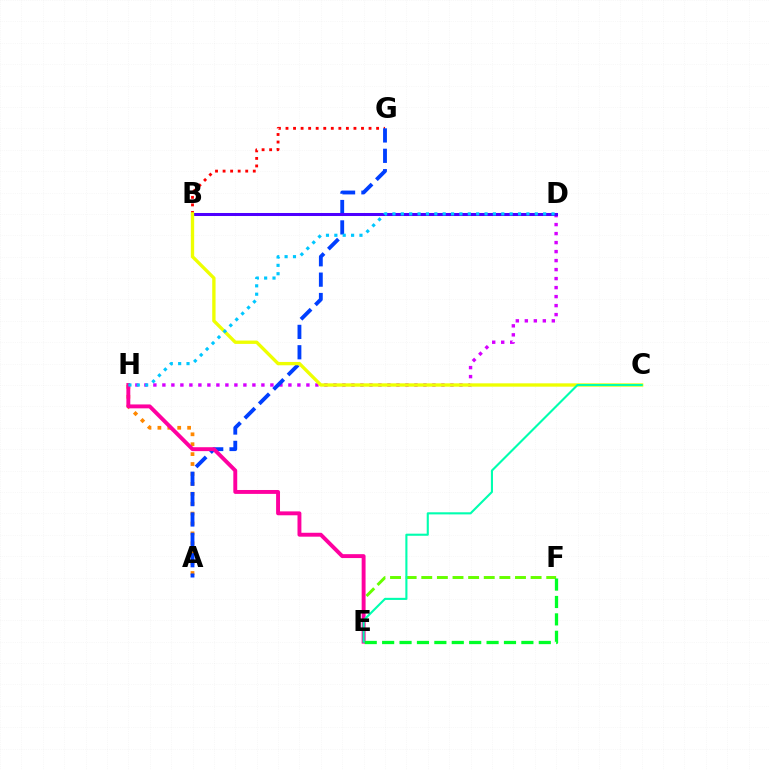{('D', 'H'): [{'color': '#d600ff', 'line_style': 'dotted', 'thickness': 2.45}, {'color': '#00c7ff', 'line_style': 'dotted', 'thickness': 2.27}], ('E', 'F'): [{'color': '#66ff00', 'line_style': 'dashed', 'thickness': 2.12}, {'color': '#00ff27', 'line_style': 'dashed', 'thickness': 2.36}], ('B', 'G'): [{'color': '#ff0000', 'line_style': 'dotted', 'thickness': 2.05}], ('A', 'H'): [{'color': '#ff8800', 'line_style': 'dotted', 'thickness': 2.69}], ('A', 'G'): [{'color': '#003fff', 'line_style': 'dashed', 'thickness': 2.77}], ('B', 'D'): [{'color': '#4f00ff', 'line_style': 'solid', 'thickness': 2.18}], ('E', 'H'): [{'color': '#ff00a0', 'line_style': 'solid', 'thickness': 2.81}], ('B', 'C'): [{'color': '#eeff00', 'line_style': 'solid', 'thickness': 2.41}], ('C', 'E'): [{'color': '#00ffaf', 'line_style': 'solid', 'thickness': 1.52}]}